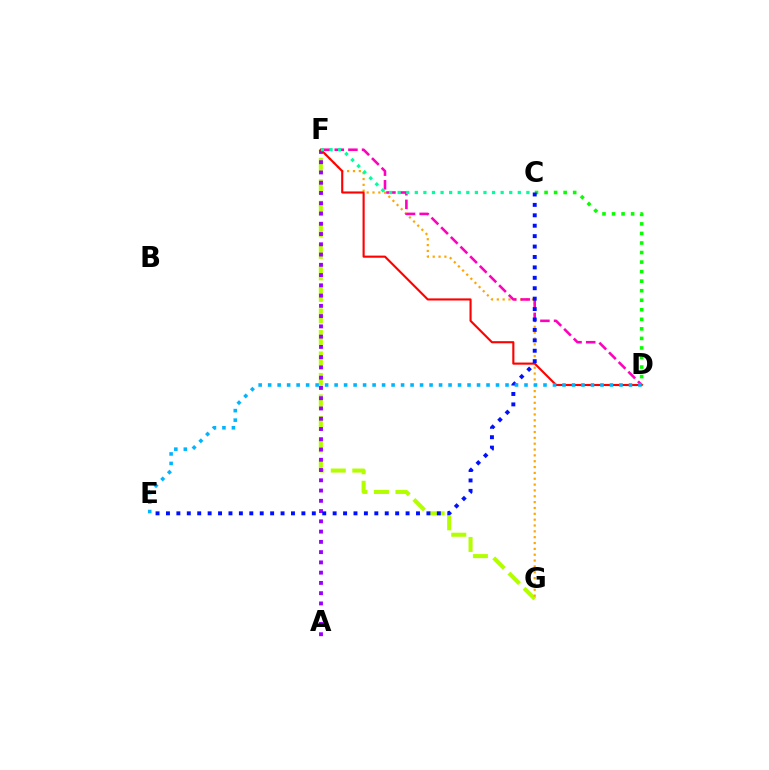{('C', 'D'): [{'color': '#08ff00', 'line_style': 'dotted', 'thickness': 2.59}], ('F', 'G'): [{'color': '#b3ff00', 'line_style': 'dashed', 'thickness': 2.92}, {'color': '#ffa500', 'line_style': 'dotted', 'thickness': 1.59}], ('A', 'F'): [{'color': '#9b00ff', 'line_style': 'dotted', 'thickness': 2.79}], ('D', 'F'): [{'color': '#ff00bd', 'line_style': 'dashed', 'thickness': 1.86}, {'color': '#ff0000', 'line_style': 'solid', 'thickness': 1.53}], ('C', 'E'): [{'color': '#0010ff', 'line_style': 'dotted', 'thickness': 2.83}], ('D', 'E'): [{'color': '#00b5ff', 'line_style': 'dotted', 'thickness': 2.58}], ('C', 'F'): [{'color': '#00ff9d', 'line_style': 'dotted', 'thickness': 2.33}]}